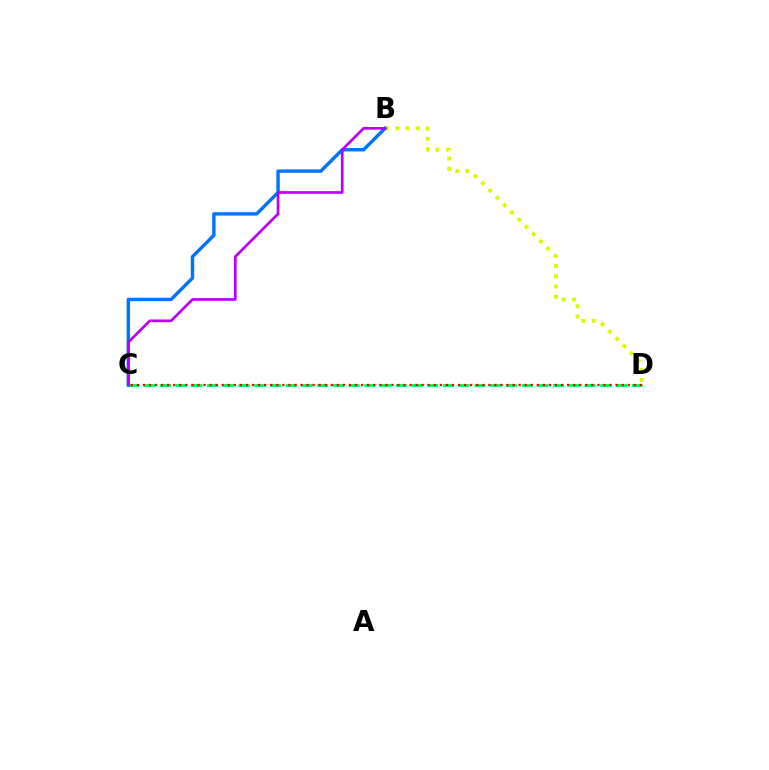{('B', 'D'): [{'color': '#d1ff00', 'line_style': 'dotted', 'thickness': 2.79}], ('C', 'D'): [{'color': '#00ff5c', 'line_style': 'dashed', 'thickness': 2.14}, {'color': '#ff0000', 'line_style': 'dotted', 'thickness': 1.65}], ('B', 'C'): [{'color': '#0074ff', 'line_style': 'solid', 'thickness': 2.45}, {'color': '#b900ff', 'line_style': 'solid', 'thickness': 1.94}]}